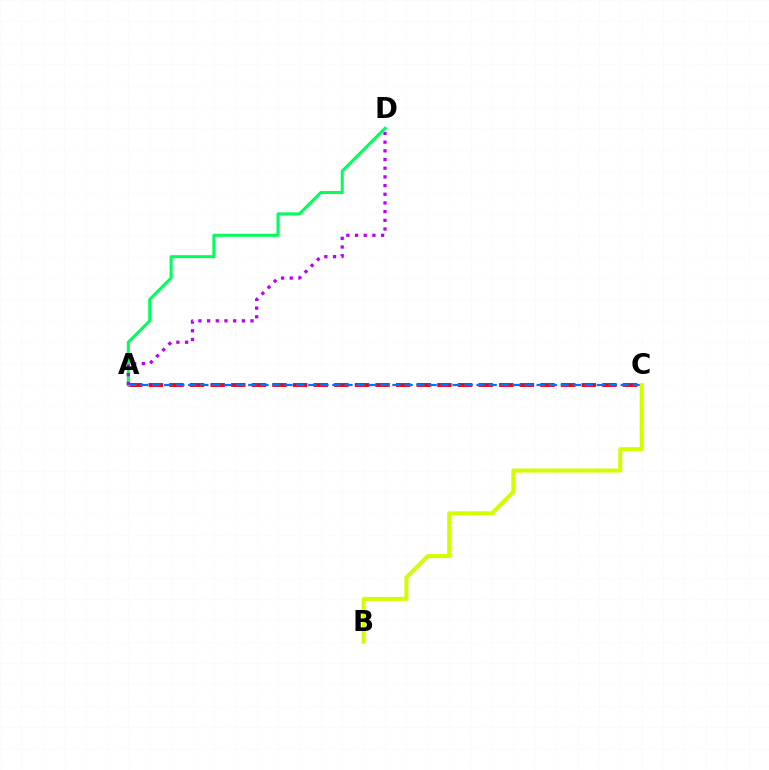{('A', 'C'): [{'color': '#ff0000', 'line_style': 'dashed', 'thickness': 2.8}, {'color': '#0074ff', 'line_style': 'dashed', 'thickness': 1.63}], ('A', 'D'): [{'color': '#00ff5c', 'line_style': 'solid', 'thickness': 2.19}, {'color': '#b900ff', 'line_style': 'dotted', 'thickness': 2.36}], ('B', 'C'): [{'color': '#d1ff00', 'line_style': 'solid', 'thickness': 2.9}]}